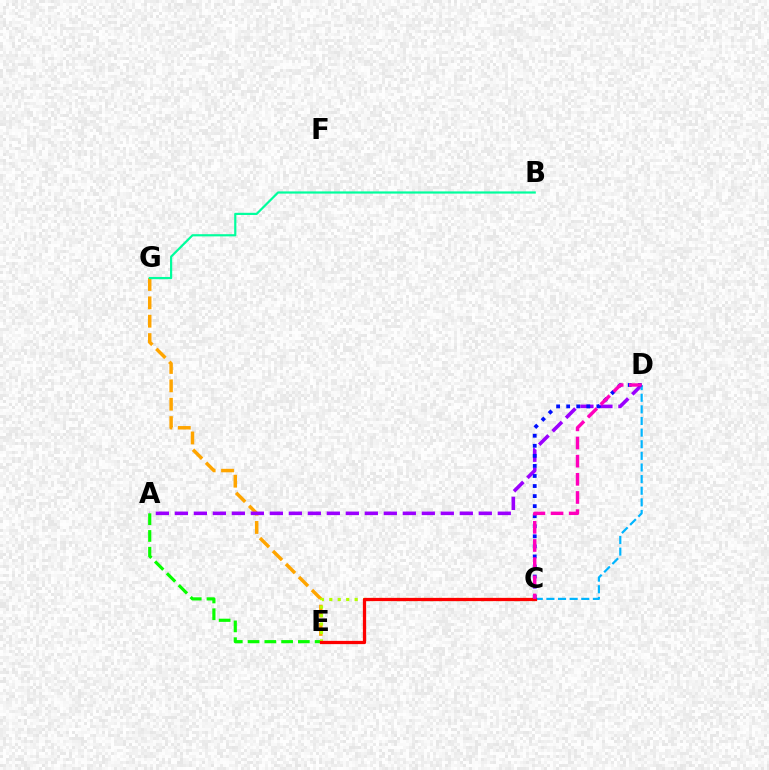{('E', 'G'): [{'color': '#ffa500', 'line_style': 'dashed', 'thickness': 2.5}], ('A', 'D'): [{'color': '#9b00ff', 'line_style': 'dashed', 'thickness': 2.58}], ('A', 'E'): [{'color': '#08ff00', 'line_style': 'dashed', 'thickness': 2.28}], ('B', 'G'): [{'color': '#00ff9d', 'line_style': 'solid', 'thickness': 1.58}], ('C', 'D'): [{'color': '#00b5ff', 'line_style': 'dashed', 'thickness': 1.58}, {'color': '#0010ff', 'line_style': 'dotted', 'thickness': 2.73}, {'color': '#ff00bd', 'line_style': 'dashed', 'thickness': 2.47}], ('C', 'E'): [{'color': '#b3ff00', 'line_style': 'dotted', 'thickness': 2.3}, {'color': '#ff0000', 'line_style': 'solid', 'thickness': 2.34}]}